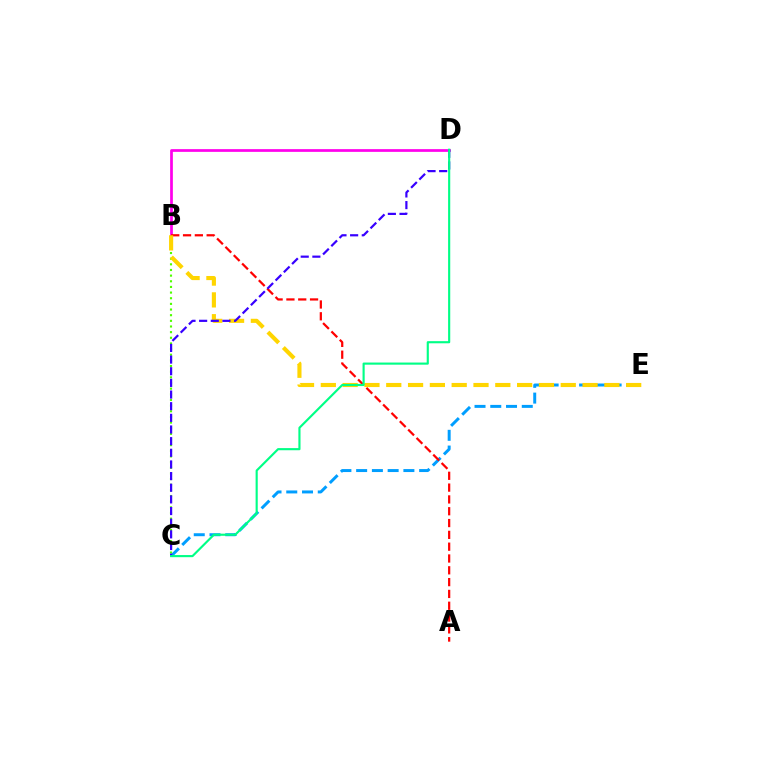{('C', 'E'): [{'color': '#009eff', 'line_style': 'dashed', 'thickness': 2.14}], ('B', 'C'): [{'color': '#4fff00', 'line_style': 'dotted', 'thickness': 1.54}], ('B', 'D'): [{'color': '#ff00ed', 'line_style': 'solid', 'thickness': 1.96}], ('A', 'B'): [{'color': '#ff0000', 'line_style': 'dashed', 'thickness': 1.6}], ('B', 'E'): [{'color': '#ffd500', 'line_style': 'dashed', 'thickness': 2.96}], ('C', 'D'): [{'color': '#3700ff', 'line_style': 'dashed', 'thickness': 1.58}, {'color': '#00ff86', 'line_style': 'solid', 'thickness': 1.54}]}